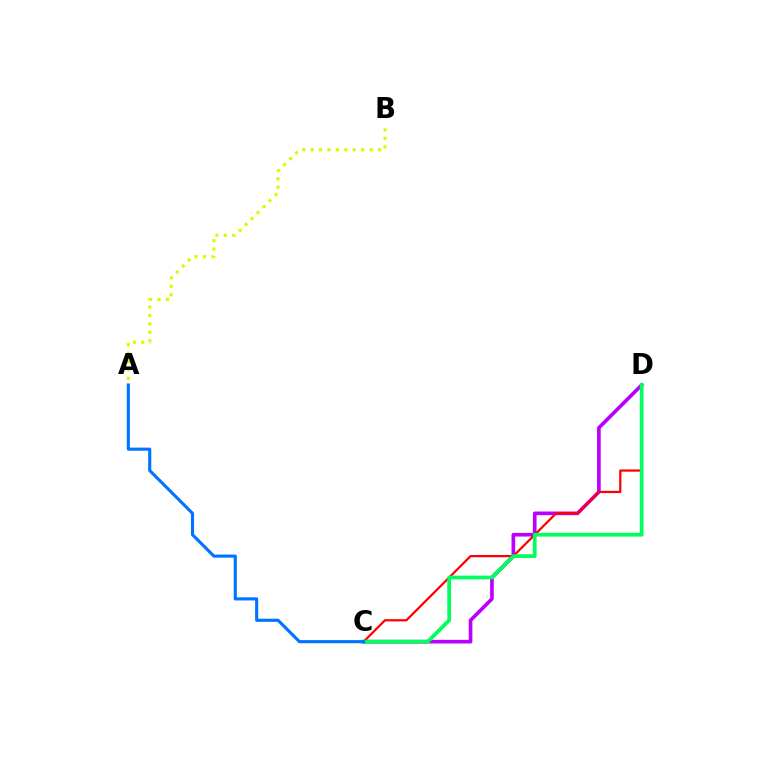{('C', 'D'): [{'color': '#b900ff', 'line_style': 'solid', 'thickness': 2.63}, {'color': '#ff0000', 'line_style': 'solid', 'thickness': 1.61}, {'color': '#00ff5c', 'line_style': 'solid', 'thickness': 2.7}], ('A', 'B'): [{'color': '#d1ff00', 'line_style': 'dotted', 'thickness': 2.29}], ('A', 'C'): [{'color': '#0074ff', 'line_style': 'solid', 'thickness': 2.25}]}